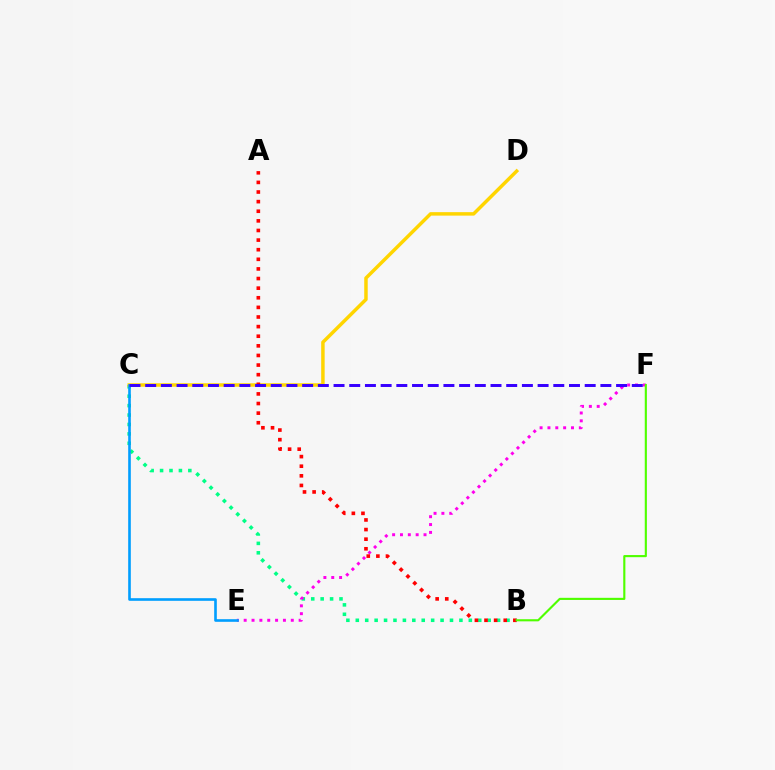{('B', 'C'): [{'color': '#00ff86', 'line_style': 'dotted', 'thickness': 2.56}], ('C', 'D'): [{'color': '#ffd500', 'line_style': 'solid', 'thickness': 2.5}], ('E', 'F'): [{'color': '#ff00ed', 'line_style': 'dotted', 'thickness': 2.13}], ('C', 'E'): [{'color': '#009eff', 'line_style': 'solid', 'thickness': 1.9}], ('A', 'B'): [{'color': '#ff0000', 'line_style': 'dotted', 'thickness': 2.61}], ('B', 'F'): [{'color': '#4fff00', 'line_style': 'solid', 'thickness': 1.54}], ('C', 'F'): [{'color': '#3700ff', 'line_style': 'dashed', 'thickness': 2.13}]}